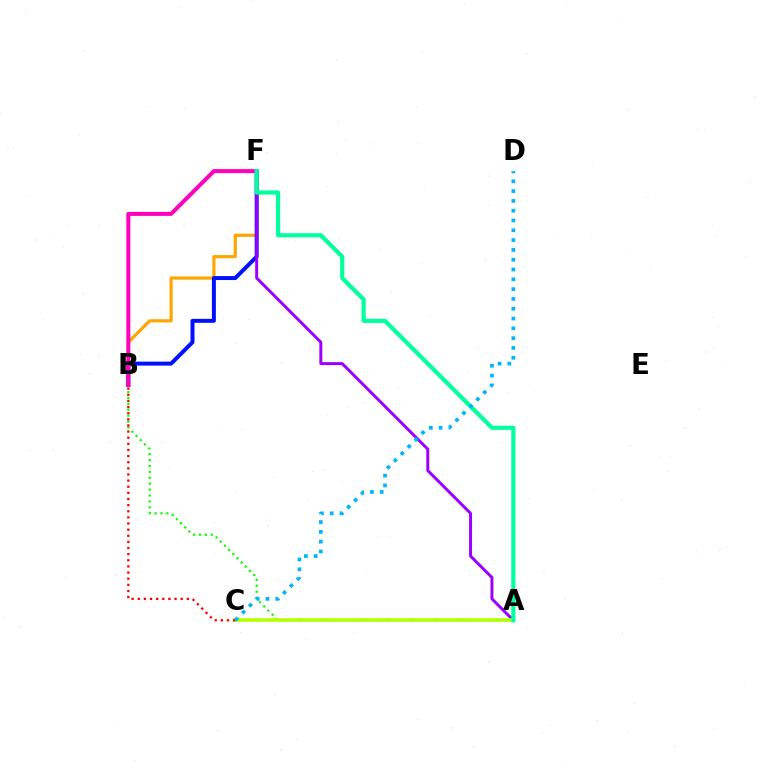{('B', 'F'): [{'color': '#ffa500', 'line_style': 'solid', 'thickness': 2.3}, {'color': '#0010ff', 'line_style': 'solid', 'thickness': 2.86}, {'color': '#ff00bd', 'line_style': 'solid', 'thickness': 2.9}], ('A', 'F'): [{'color': '#9b00ff', 'line_style': 'solid', 'thickness': 2.14}, {'color': '#00ff9d', 'line_style': 'solid', 'thickness': 2.99}], ('A', 'B'): [{'color': '#08ff00', 'line_style': 'dotted', 'thickness': 1.61}], ('A', 'C'): [{'color': '#b3ff00', 'line_style': 'solid', 'thickness': 2.61}], ('B', 'C'): [{'color': '#ff0000', 'line_style': 'dotted', 'thickness': 1.67}], ('C', 'D'): [{'color': '#00b5ff', 'line_style': 'dotted', 'thickness': 2.66}]}